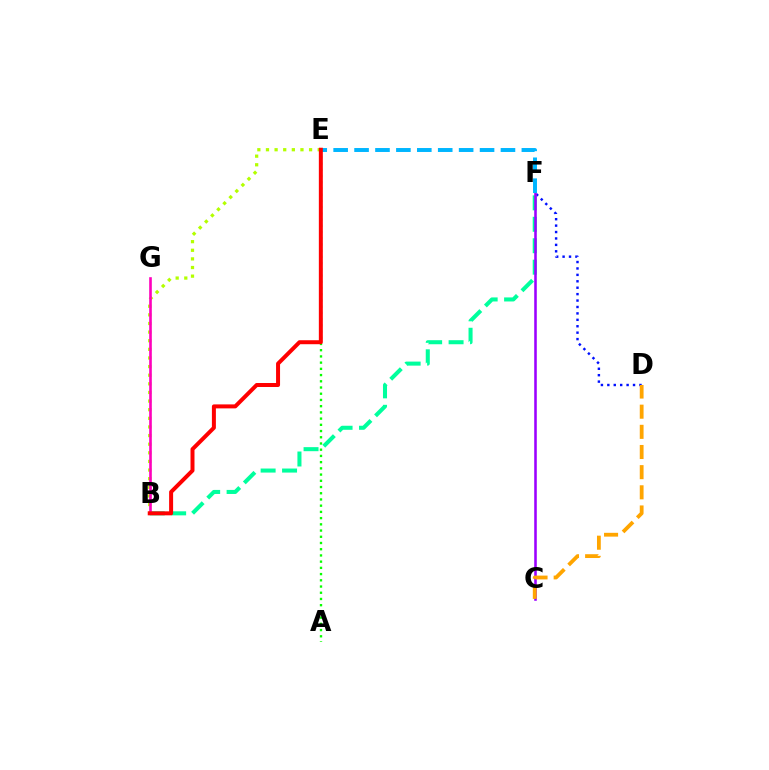{('D', 'F'): [{'color': '#0010ff', 'line_style': 'dotted', 'thickness': 1.74}], ('B', 'F'): [{'color': '#00ff9d', 'line_style': 'dashed', 'thickness': 2.91}], ('B', 'E'): [{'color': '#b3ff00', 'line_style': 'dotted', 'thickness': 2.34}, {'color': '#ff0000', 'line_style': 'solid', 'thickness': 2.87}], ('C', 'F'): [{'color': '#9b00ff', 'line_style': 'solid', 'thickness': 1.85}], ('B', 'G'): [{'color': '#ff00bd', 'line_style': 'solid', 'thickness': 1.89}], ('A', 'E'): [{'color': '#08ff00', 'line_style': 'dotted', 'thickness': 1.69}], ('C', 'D'): [{'color': '#ffa500', 'line_style': 'dashed', 'thickness': 2.74}], ('E', 'F'): [{'color': '#00b5ff', 'line_style': 'dashed', 'thickness': 2.84}]}